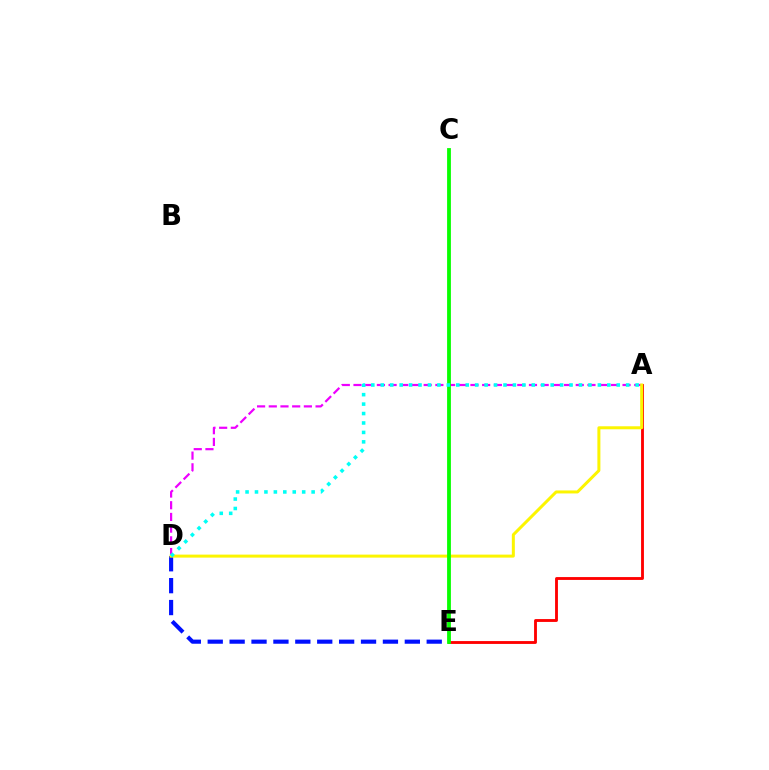{('D', 'E'): [{'color': '#0010ff', 'line_style': 'dashed', 'thickness': 2.98}], ('A', 'D'): [{'color': '#ee00ff', 'line_style': 'dashed', 'thickness': 1.59}, {'color': '#fcf500', 'line_style': 'solid', 'thickness': 2.16}, {'color': '#00fff6', 'line_style': 'dotted', 'thickness': 2.56}], ('A', 'E'): [{'color': '#ff0000', 'line_style': 'solid', 'thickness': 2.05}], ('C', 'E'): [{'color': '#08ff00', 'line_style': 'solid', 'thickness': 2.74}]}